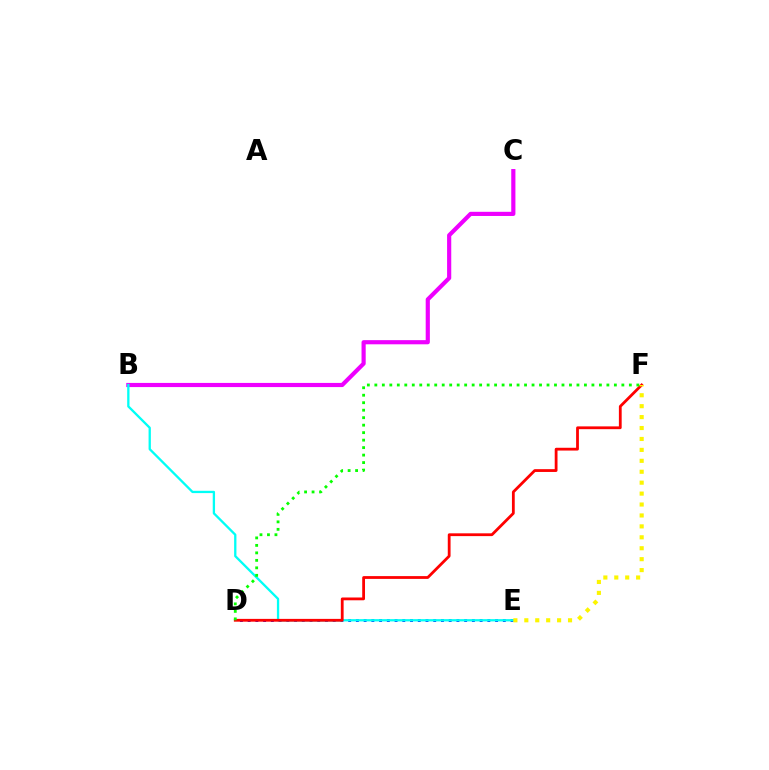{('B', 'C'): [{'color': '#ee00ff', 'line_style': 'solid', 'thickness': 2.99}], ('D', 'E'): [{'color': '#0010ff', 'line_style': 'dotted', 'thickness': 2.1}], ('B', 'E'): [{'color': '#00fff6', 'line_style': 'solid', 'thickness': 1.66}], ('D', 'F'): [{'color': '#ff0000', 'line_style': 'solid', 'thickness': 2.01}, {'color': '#08ff00', 'line_style': 'dotted', 'thickness': 2.03}], ('E', 'F'): [{'color': '#fcf500', 'line_style': 'dotted', 'thickness': 2.97}]}